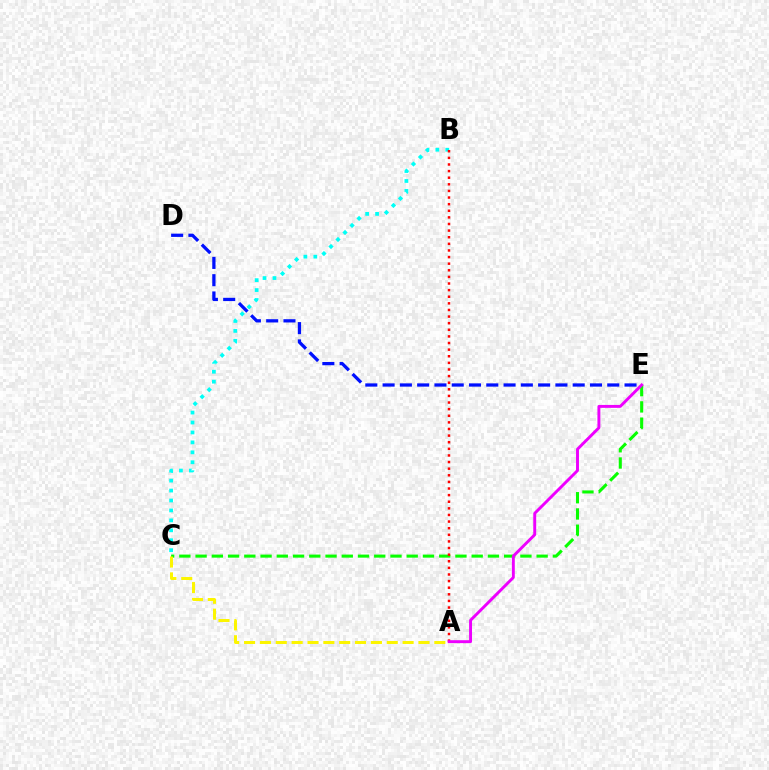{('C', 'E'): [{'color': '#08ff00', 'line_style': 'dashed', 'thickness': 2.21}], ('B', 'C'): [{'color': '#00fff6', 'line_style': 'dotted', 'thickness': 2.7}], ('D', 'E'): [{'color': '#0010ff', 'line_style': 'dashed', 'thickness': 2.35}], ('A', 'C'): [{'color': '#fcf500', 'line_style': 'dashed', 'thickness': 2.15}], ('A', 'B'): [{'color': '#ff0000', 'line_style': 'dotted', 'thickness': 1.8}], ('A', 'E'): [{'color': '#ee00ff', 'line_style': 'solid', 'thickness': 2.1}]}